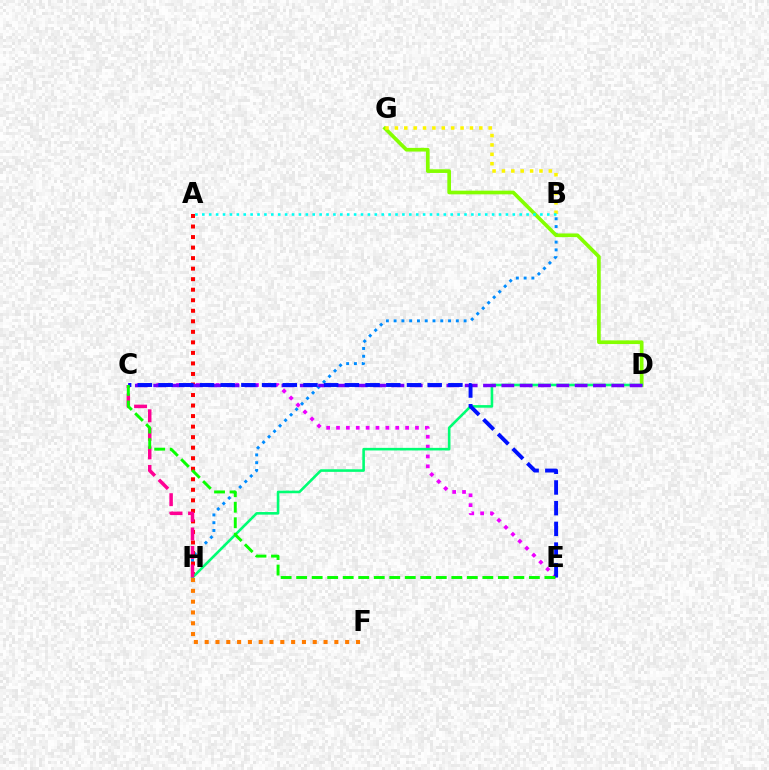{('B', 'H'): [{'color': '#008cff', 'line_style': 'dotted', 'thickness': 2.11}], ('A', 'H'): [{'color': '#ff0000', 'line_style': 'dotted', 'thickness': 2.86}], ('C', 'E'): [{'color': '#ee00ff', 'line_style': 'dotted', 'thickness': 2.68}, {'color': '#0010ff', 'line_style': 'dashed', 'thickness': 2.81}, {'color': '#08ff00', 'line_style': 'dashed', 'thickness': 2.11}], ('D', 'G'): [{'color': '#84ff00', 'line_style': 'solid', 'thickness': 2.65}], ('B', 'G'): [{'color': '#fcf500', 'line_style': 'dotted', 'thickness': 2.55}], ('D', 'H'): [{'color': '#00ff74', 'line_style': 'solid', 'thickness': 1.87}], ('C', 'H'): [{'color': '#ff0094', 'line_style': 'dashed', 'thickness': 2.52}], ('C', 'D'): [{'color': '#7200ff', 'line_style': 'dashed', 'thickness': 2.49}], ('A', 'B'): [{'color': '#00fff6', 'line_style': 'dotted', 'thickness': 1.87}], ('F', 'H'): [{'color': '#ff7c00', 'line_style': 'dotted', 'thickness': 2.94}]}